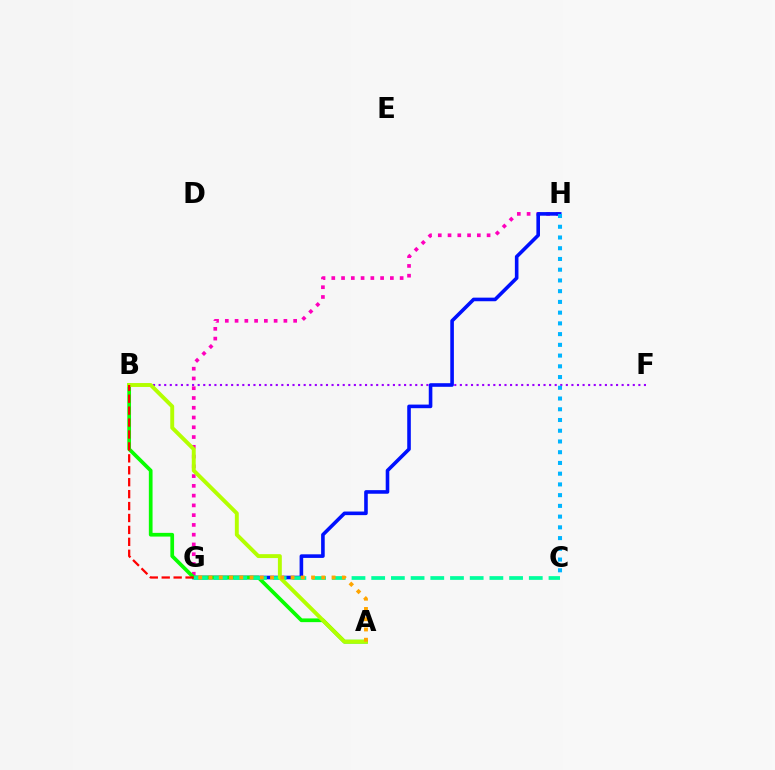{('G', 'H'): [{'color': '#ff00bd', 'line_style': 'dotted', 'thickness': 2.65}, {'color': '#0010ff', 'line_style': 'solid', 'thickness': 2.59}], ('B', 'F'): [{'color': '#9b00ff', 'line_style': 'dotted', 'thickness': 1.52}], ('A', 'B'): [{'color': '#08ff00', 'line_style': 'solid', 'thickness': 2.68}, {'color': '#b3ff00', 'line_style': 'solid', 'thickness': 2.82}], ('C', 'G'): [{'color': '#00ff9d', 'line_style': 'dashed', 'thickness': 2.68}], ('B', 'G'): [{'color': '#ff0000', 'line_style': 'dashed', 'thickness': 1.62}], ('C', 'H'): [{'color': '#00b5ff', 'line_style': 'dotted', 'thickness': 2.92}], ('A', 'G'): [{'color': '#ffa500', 'line_style': 'dotted', 'thickness': 2.79}]}